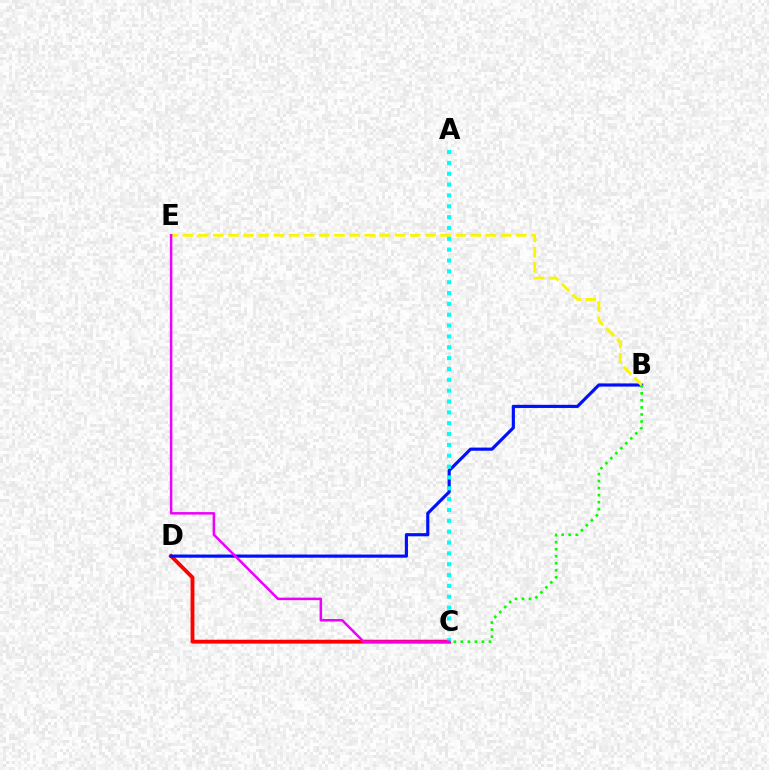{('C', 'D'): [{'color': '#ff0000', 'line_style': 'solid', 'thickness': 2.77}], ('B', 'D'): [{'color': '#0010ff', 'line_style': 'solid', 'thickness': 2.28}], ('B', 'C'): [{'color': '#08ff00', 'line_style': 'dotted', 'thickness': 1.91}], ('B', 'E'): [{'color': '#fcf500', 'line_style': 'dashed', 'thickness': 2.06}], ('A', 'C'): [{'color': '#00fff6', 'line_style': 'dotted', 'thickness': 2.95}], ('C', 'E'): [{'color': '#ee00ff', 'line_style': 'solid', 'thickness': 1.8}]}